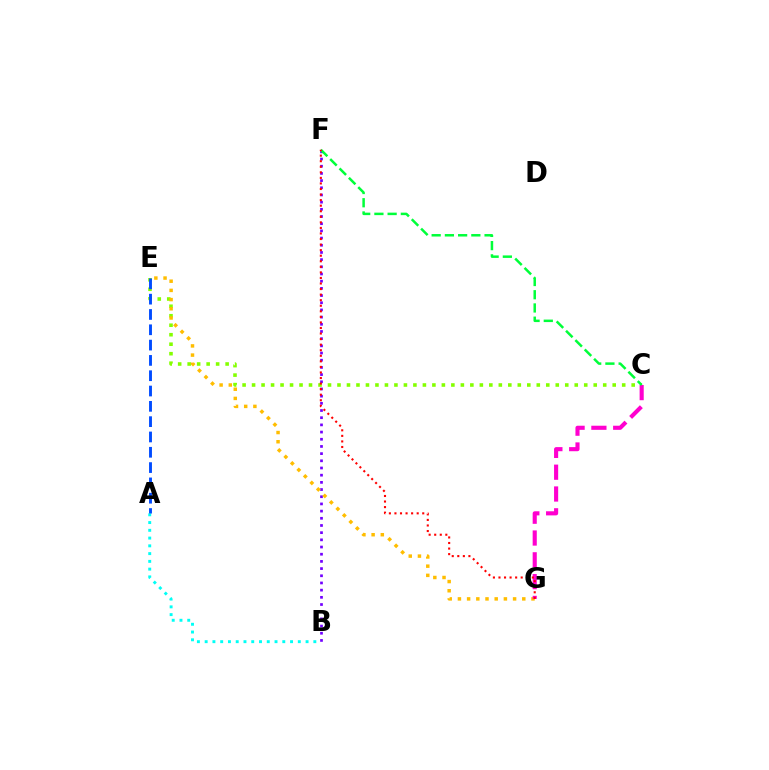{('A', 'B'): [{'color': '#00fff6', 'line_style': 'dotted', 'thickness': 2.11}], ('B', 'F'): [{'color': '#7200ff', 'line_style': 'dotted', 'thickness': 1.95}], ('C', 'E'): [{'color': '#84ff00', 'line_style': 'dotted', 'thickness': 2.58}], ('E', 'G'): [{'color': '#ffbd00', 'line_style': 'dotted', 'thickness': 2.5}], ('A', 'E'): [{'color': '#004bff', 'line_style': 'dashed', 'thickness': 2.08}], ('C', 'G'): [{'color': '#ff00cf', 'line_style': 'dashed', 'thickness': 2.96}], ('C', 'F'): [{'color': '#00ff39', 'line_style': 'dashed', 'thickness': 1.8}], ('F', 'G'): [{'color': '#ff0000', 'line_style': 'dotted', 'thickness': 1.51}]}